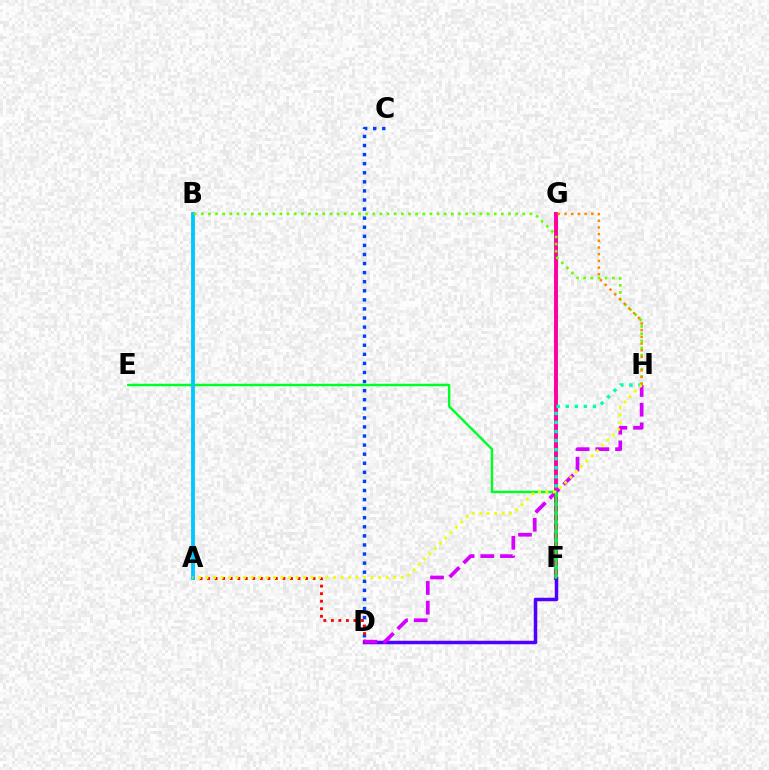{('C', 'D'): [{'color': '#003fff', 'line_style': 'dotted', 'thickness': 2.47}], ('F', 'G'): [{'color': '#ff00a0', 'line_style': 'solid', 'thickness': 2.83}], ('A', 'D'): [{'color': '#ff0000', 'line_style': 'dotted', 'thickness': 2.05}], ('F', 'H'): [{'color': '#00ffaf', 'line_style': 'dotted', 'thickness': 2.46}], ('D', 'F'): [{'color': '#4f00ff', 'line_style': 'solid', 'thickness': 2.51}], ('D', 'H'): [{'color': '#d600ff', 'line_style': 'dashed', 'thickness': 2.68}], ('E', 'F'): [{'color': '#00ff27', 'line_style': 'solid', 'thickness': 1.76}], ('A', 'B'): [{'color': '#00c7ff', 'line_style': 'solid', 'thickness': 2.75}], ('B', 'H'): [{'color': '#66ff00', 'line_style': 'dotted', 'thickness': 1.94}], ('G', 'H'): [{'color': '#ff8800', 'line_style': 'dotted', 'thickness': 1.82}], ('A', 'H'): [{'color': '#eeff00', 'line_style': 'dotted', 'thickness': 2.04}]}